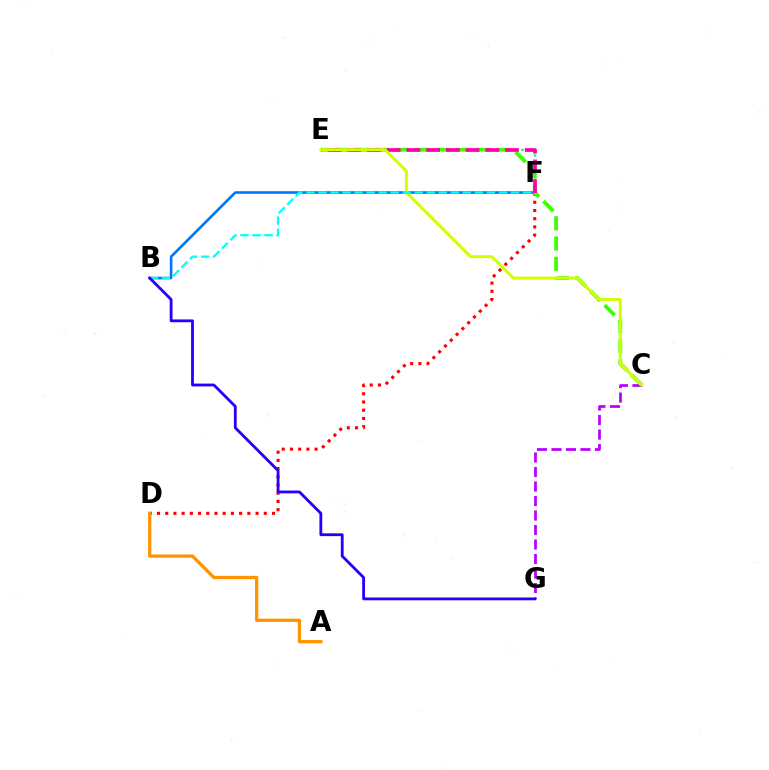{('D', 'F'): [{'color': '#ff0000', 'line_style': 'dotted', 'thickness': 2.23}], ('B', 'F'): [{'color': '#0074ff', 'line_style': 'solid', 'thickness': 1.88}, {'color': '#00fff6', 'line_style': 'dashed', 'thickness': 1.63}], ('E', 'F'): [{'color': '#00ff5c', 'line_style': 'dotted', 'thickness': 1.64}, {'color': '#ff00ac', 'line_style': 'dashed', 'thickness': 2.68}], ('A', 'D'): [{'color': '#ff9400', 'line_style': 'solid', 'thickness': 2.37}], ('C', 'G'): [{'color': '#b900ff', 'line_style': 'dashed', 'thickness': 1.97}], ('C', 'E'): [{'color': '#3dff00', 'line_style': 'dashed', 'thickness': 2.75}, {'color': '#d1ff00', 'line_style': 'solid', 'thickness': 2.12}], ('B', 'G'): [{'color': '#2500ff', 'line_style': 'solid', 'thickness': 2.03}]}